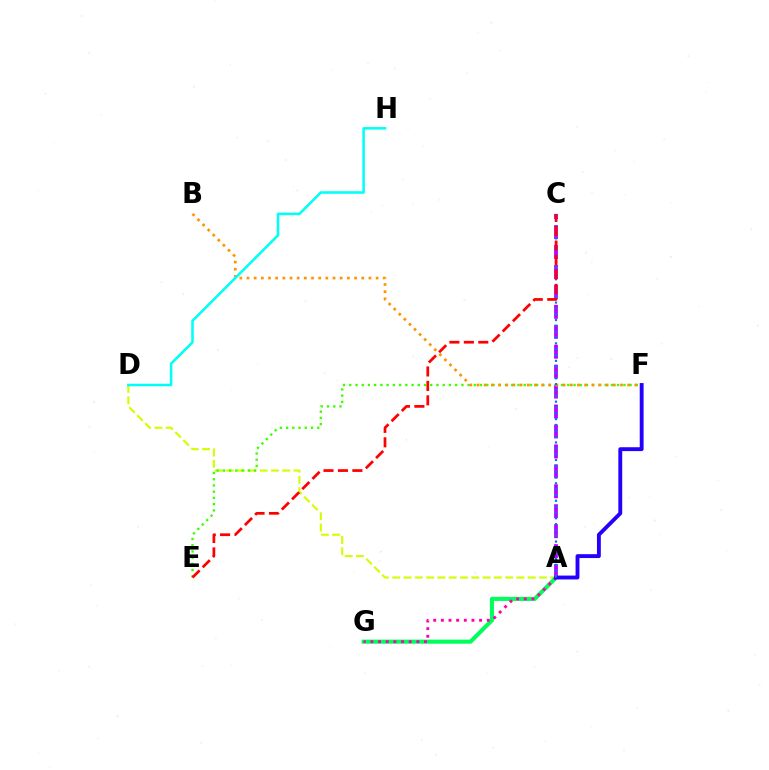{('A', 'C'): [{'color': '#b900ff', 'line_style': 'dashed', 'thickness': 2.71}, {'color': '#0074ff', 'line_style': 'dotted', 'thickness': 1.58}], ('A', 'D'): [{'color': '#d1ff00', 'line_style': 'dashed', 'thickness': 1.53}], ('E', 'F'): [{'color': '#3dff00', 'line_style': 'dotted', 'thickness': 1.69}], ('B', 'F'): [{'color': '#ff9400', 'line_style': 'dotted', 'thickness': 1.95}], ('A', 'G'): [{'color': '#00ff5c', 'line_style': 'solid', 'thickness': 2.95}, {'color': '#ff00ac', 'line_style': 'dotted', 'thickness': 2.08}], ('A', 'F'): [{'color': '#2500ff', 'line_style': 'solid', 'thickness': 2.79}], ('D', 'H'): [{'color': '#00fff6', 'line_style': 'solid', 'thickness': 1.83}], ('C', 'E'): [{'color': '#ff0000', 'line_style': 'dashed', 'thickness': 1.96}]}